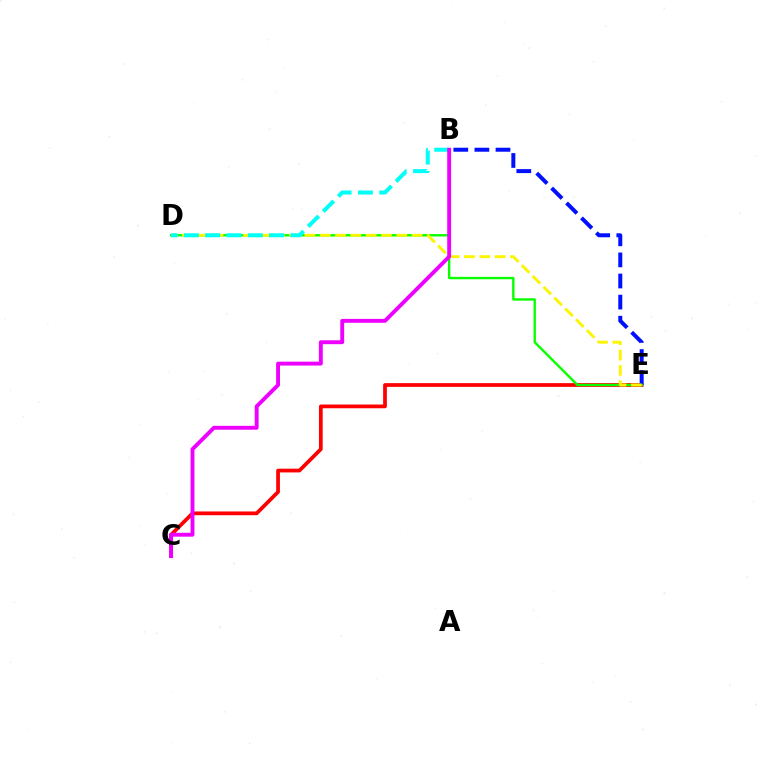{('C', 'E'): [{'color': '#ff0000', 'line_style': 'solid', 'thickness': 2.69}], ('B', 'E'): [{'color': '#0010ff', 'line_style': 'dashed', 'thickness': 2.87}], ('D', 'E'): [{'color': '#08ff00', 'line_style': 'solid', 'thickness': 1.72}, {'color': '#fcf500', 'line_style': 'dashed', 'thickness': 2.08}], ('B', 'D'): [{'color': '#00fff6', 'line_style': 'dashed', 'thickness': 2.9}], ('B', 'C'): [{'color': '#ee00ff', 'line_style': 'solid', 'thickness': 2.8}]}